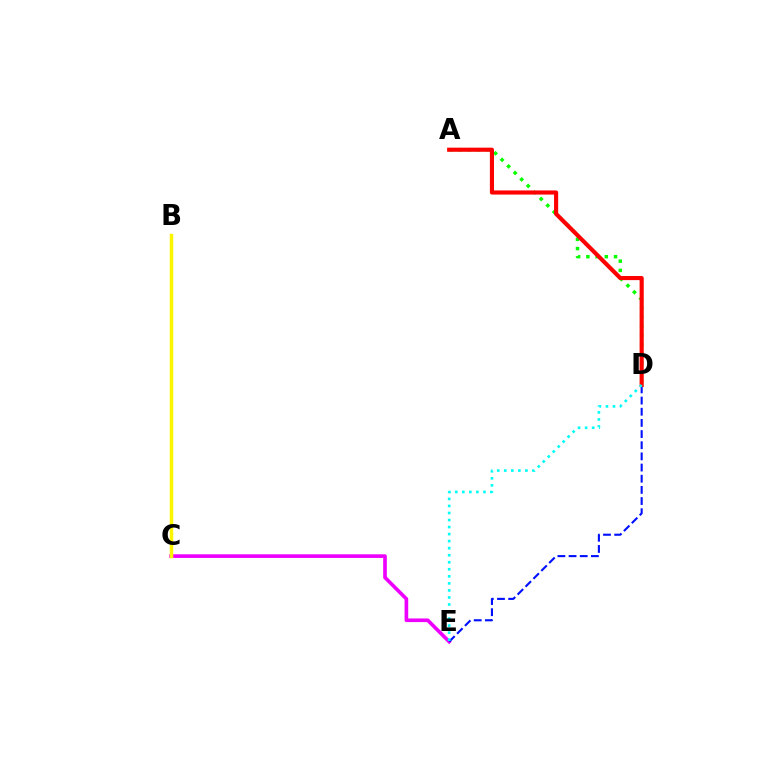{('A', 'D'): [{'color': '#08ff00', 'line_style': 'dotted', 'thickness': 2.51}, {'color': '#ff0000', 'line_style': 'solid', 'thickness': 2.97}], ('C', 'E'): [{'color': '#ee00ff', 'line_style': 'solid', 'thickness': 2.63}], ('D', 'E'): [{'color': '#0010ff', 'line_style': 'dashed', 'thickness': 1.52}, {'color': '#00fff6', 'line_style': 'dotted', 'thickness': 1.91}], ('B', 'C'): [{'color': '#fcf500', 'line_style': 'solid', 'thickness': 2.51}]}